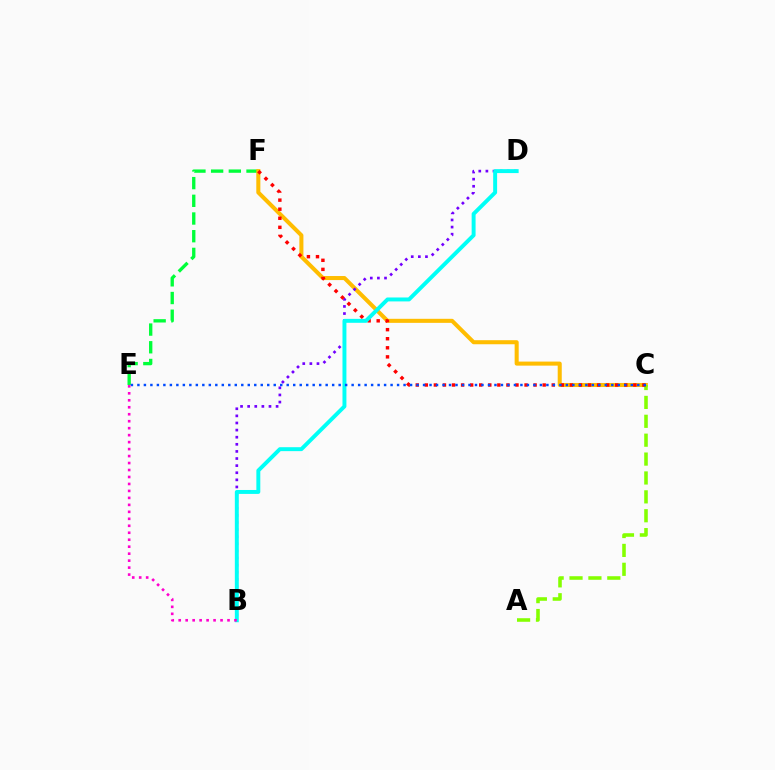{('E', 'F'): [{'color': '#00ff39', 'line_style': 'dashed', 'thickness': 2.4}], ('C', 'F'): [{'color': '#ffbd00', 'line_style': 'solid', 'thickness': 2.91}, {'color': '#ff0000', 'line_style': 'dotted', 'thickness': 2.46}], ('A', 'C'): [{'color': '#84ff00', 'line_style': 'dashed', 'thickness': 2.57}], ('B', 'D'): [{'color': '#7200ff', 'line_style': 'dotted', 'thickness': 1.93}, {'color': '#00fff6', 'line_style': 'solid', 'thickness': 2.83}], ('C', 'E'): [{'color': '#004bff', 'line_style': 'dotted', 'thickness': 1.76}], ('B', 'E'): [{'color': '#ff00cf', 'line_style': 'dotted', 'thickness': 1.89}]}